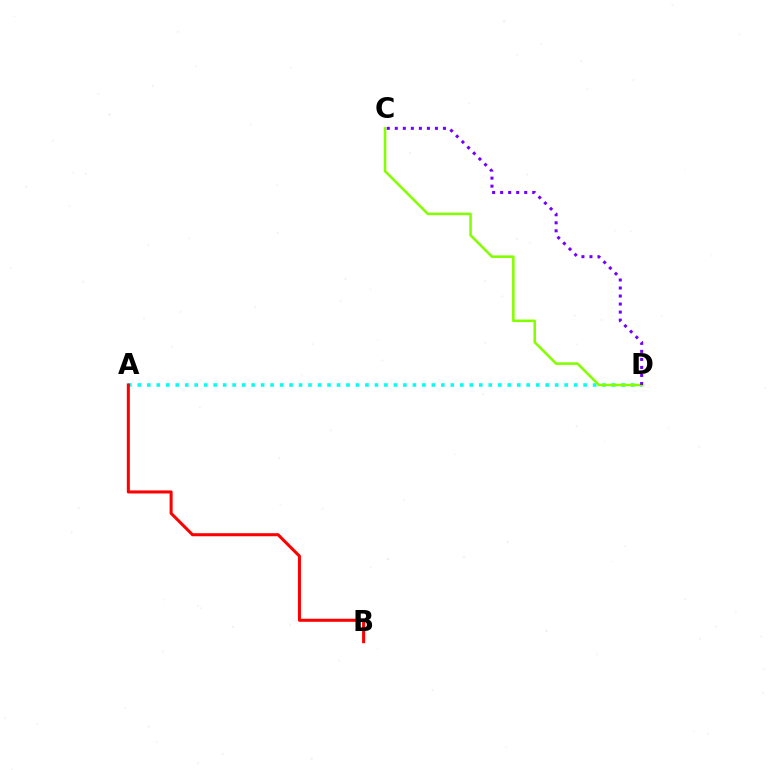{('A', 'D'): [{'color': '#00fff6', 'line_style': 'dotted', 'thickness': 2.58}], ('C', 'D'): [{'color': '#84ff00', 'line_style': 'solid', 'thickness': 1.86}, {'color': '#7200ff', 'line_style': 'dotted', 'thickness': 2.18}], ('A', 'B'): [{'color': '#ff0000', 'line_style': 'solid', 'thickness': 2.19}]}